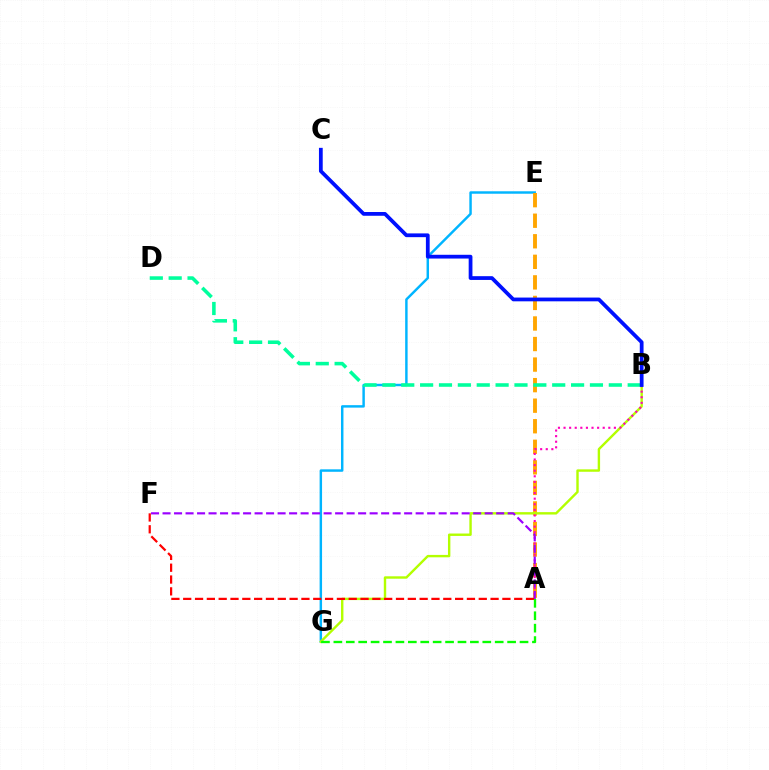{('E', 'G'): [{'color': '#00b5ff', 'line_style': 'solid', 'thickness': 1.77}], ('A', 'E'): [{'color': '#ffa500', 'line_style': 'dashed', 'thickness': 2.79}], ('B', 'D'): [{'color': '#00ff9d', 'line_style': 'dashed', 'thickness': 2.56}], ('B', 'G'): [{'color': '#b3ff00', 'line_style': 'solid', 'thickness': 1.73}], ('A', 'B'): [{'color': '#ff00bd', 'line_style': 'dotted', 'thickness': 1.52}], ('A', 'F'): [{'color': '#9b00ff', 'line_style': 'dashed', 'thickness': 1.56}, {'color': '#ff0000', 'line_style': 'dashed', 'thickness': 1.61}], ('A', 'G'): [{'color': '#08ff00', 'line_style': 'dashed', 'thickness': 1.69}], ('B', 'C'): [{'color': '#0010ff', 'line_style': 'solid', 'thickness': 2.71}]}